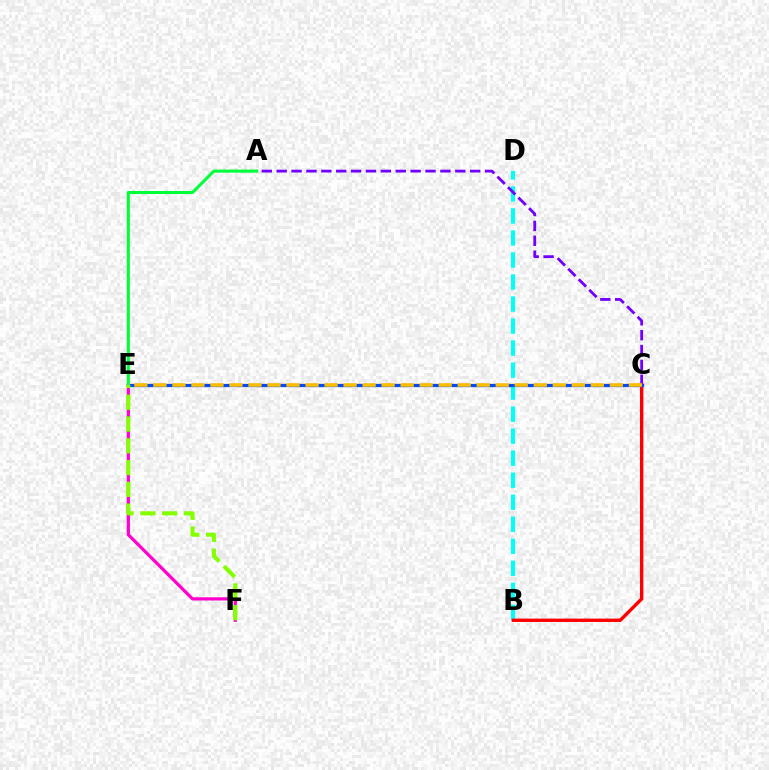{('B', 'D'): [{'color': '#00fff6', 'line_style': 'dashed', 'thickness': 2.99}], ('B', 'C'): [{'color': '#ff0000', 'line_style': 'solid', 'thickness': 2.43}], ('E', 'F'): [{'color': '#ff00cf', 'line_style': 'solid', 'thickness': 2.31}, {'color': '#84ff00', 'line_style': 'dashed', 'thickness': 2.96}], ('C', 'E'): [{'color': '#004bff', 'line_style': 'solid', 'thickness': 2.34}, {'color': '#ffbd00', 'line_style': 'dashed', 'thickness': 2.58}], ('A', 'C'): [{'color': '#7200ff', 'line_style': 'dashed', 'thickness': 2.02}], ('A', 'E'): [{'color': '#00ff39', 'line_style': 'solid', 'thickness': 2.21}]}